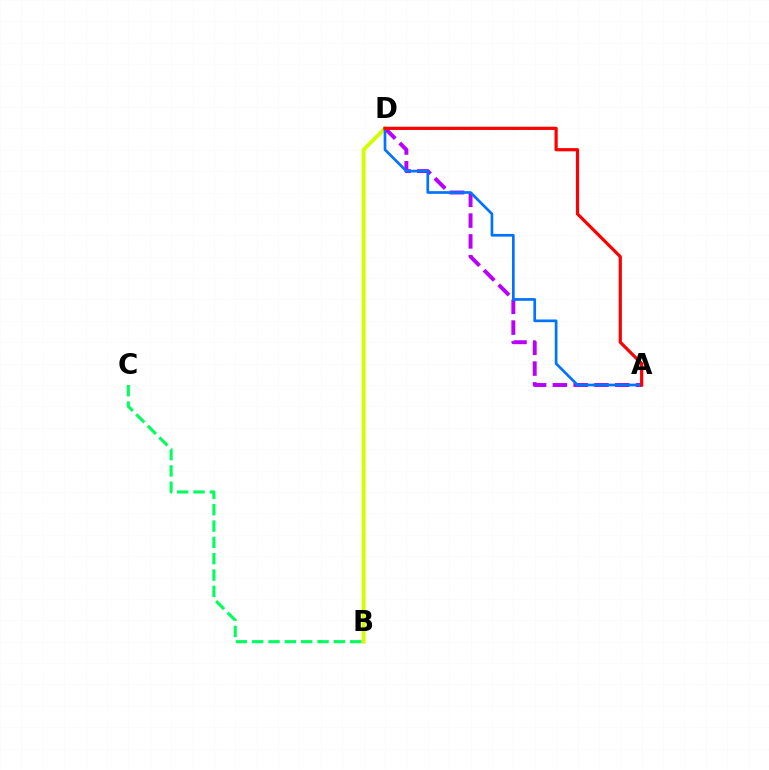{('B', 'D'): [{'color': '#d1ff00', 'line_style': 'solid', 'thickness': 2.76}], ('A', 'D'): [{'color': '#b900ff', 'line_style': 'dashed', 'thickness': 2.82}, {'color': '#0074ff', 'line_style': 'solid', 'thickness': 1.94}, {'color': '#ff0000', 'line_style': 'solid', 'thickness': 2.31}], ('B', 'C'): [{'color': '#00ff5c', 'line_style': 'dashed', 'thickness': 2.22}]}